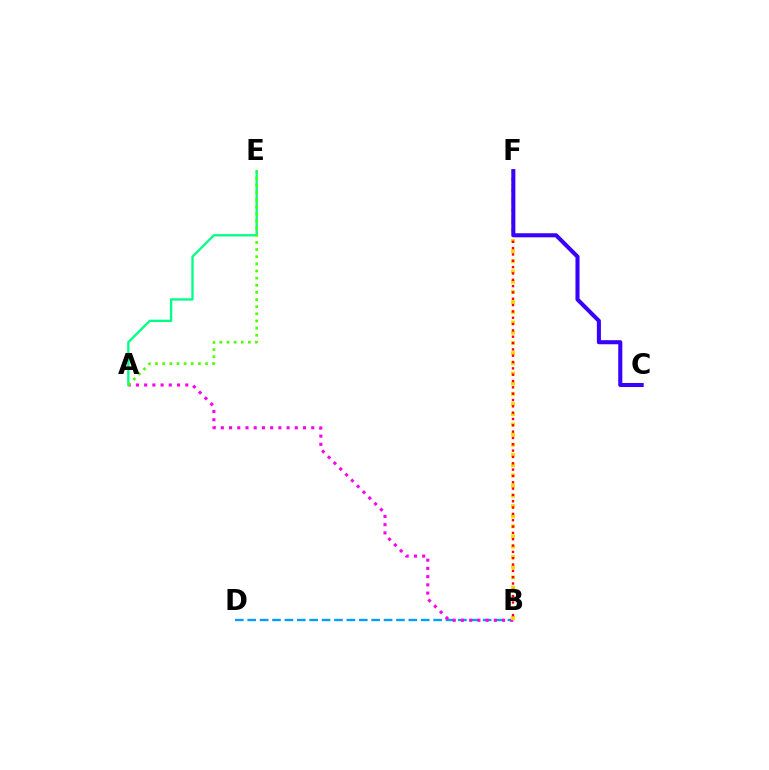{('B', 'D'): [{'color': '#009eff', 'line_style': 'dashed', 'thickness': 1.68}], ('A', 'B'): [{'color': '#ff00ed', 'line_style': 'dotted', 'thickness': 2.23}], ('A', 'E'): [{'color': '#00ff86', 'line_style': 'solid', 'thickness': 1.68}, {'color': '#4fff00', 'line_style': 'dotted', 'thickness': 1.94}], ('B', 'F'): [{'color': '#ffd500', 'line_style': 'dotted', 'thickness': 2.77}, {'color': '#ff0000', 'line_style': 'dotted', 'thickness': 1.72}], ('C', 'F'): [{'color': '#3700ff', 'line_style': 'solid', 'thickness': 2.92}]}